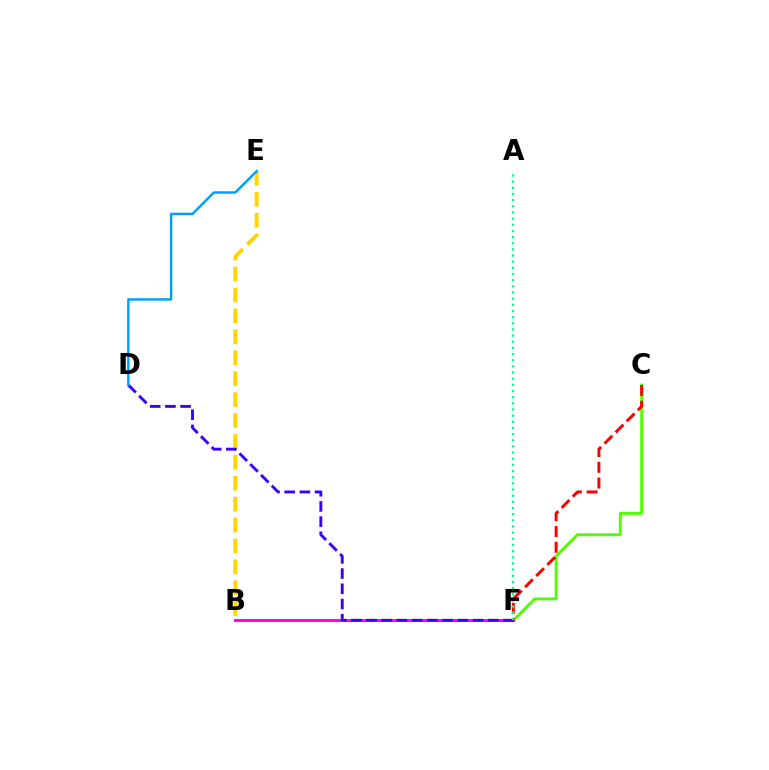{('C', 'F'): [{'color': '#4fff00', 'line_style': 'solid', 'thickness': 2.09}, {'color': '#ff0000', 'line_style': 'dashed', 'thickness': 2.14}], ('B', 'E'): [{'color': '#ffd500', 'line_style': 'dashed', 'thickness': 2.84}], ('B', 'F'): [{'color': '#ff00ed', 'line_style': 'solid', 'thickness': 2.11}], ('D', 'F'): [{'color': '#3700ff', 'line_style': 'dashed', 'thickness': 2.07}], ('D', 'E'): [{'color': '#009eff', 'line_style': 'solid', 'thickness': 1.75}], ('A', 'F'): [{'color': '#00ff86', 'line_style': 'dotted', 'thickness': 1.67}]}